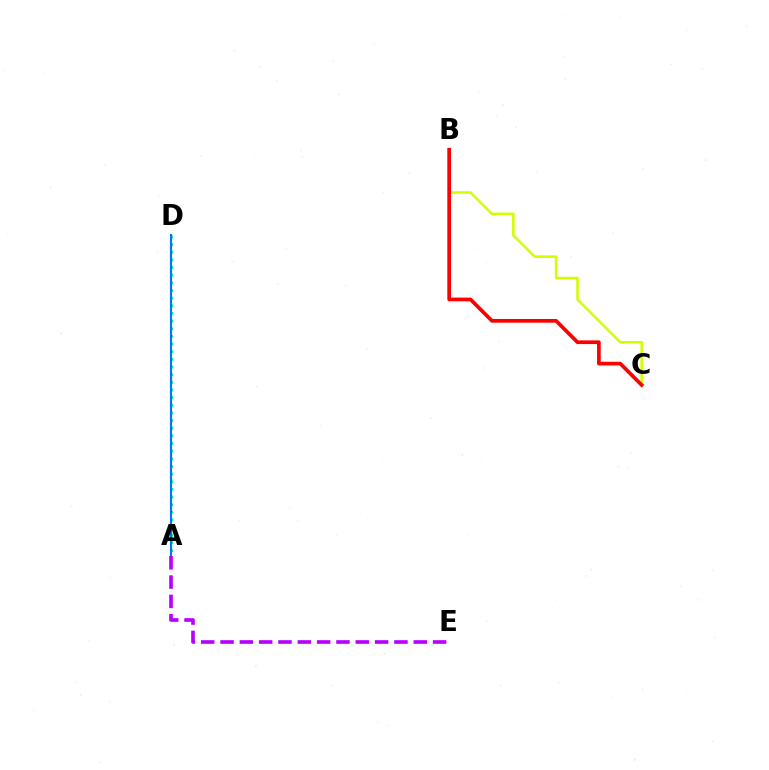{('B', 'C'): [{'color': '#d1ff00', 'line_style': 'solid', 'thickness': 1.84}, {'color': '#ff0000', 'line_style': 'solid', 'thickness': 2.66}], ('A', 'D'): [{'color': '#00ff5c', 'line_style': 'dotted', 'thickness': 2.08}, {'color': '#0074ff', 'line_style': 'solid', 'thickness': 1.53}], ('A', 'E'): [{'color': '#b900ff', 'line_style': 'dashed', 'thickness': 2.63}]}